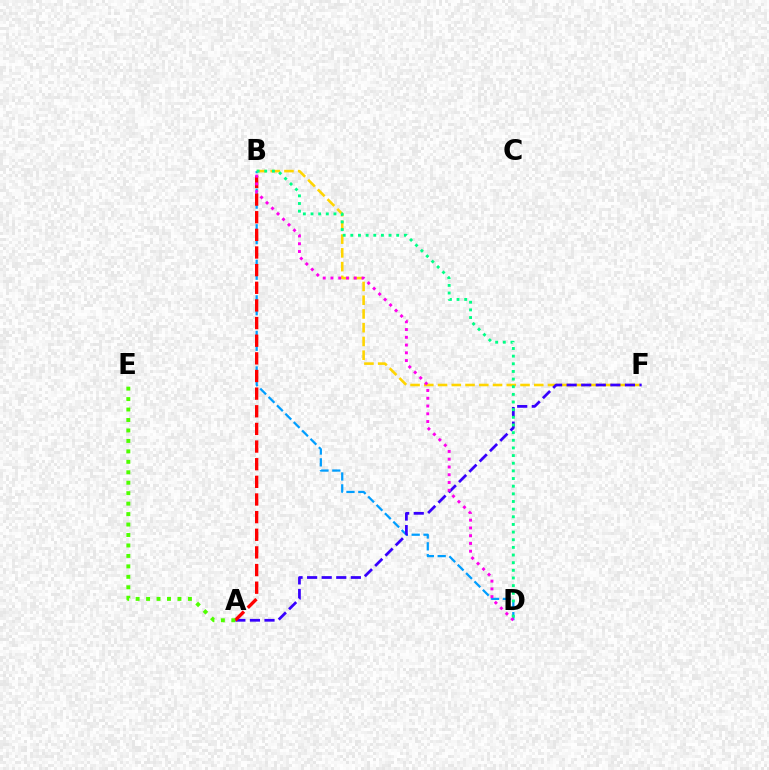{('B', 'F'): [{'color': '#ffd500', 'line_style': 'dashed', 'thickness': 1.87}], ('B', 'D'): [{'color': '#009eff', 'line_style': 'dashed', 'thickness': 1.61}, {'color': '#00ff86', 'line_style': 'dotted', 'thickness': 2.08}, {'color': '#ff00ed', 'line_style': 'dotted', 'thickness': 2.11}], ('A', 'F'): [{'color': '#3700ff', 'line_style': 'dashed', 'thickness': 1.98}], ('A', 'B'): [{'color': '#ff0000', 'line_style': 'dashed', 'thickness': 2.4}], ('A', 'E'): [{'color': '#4fff00', 'line_style': 'dotted', 'thickness': 2.84}]}